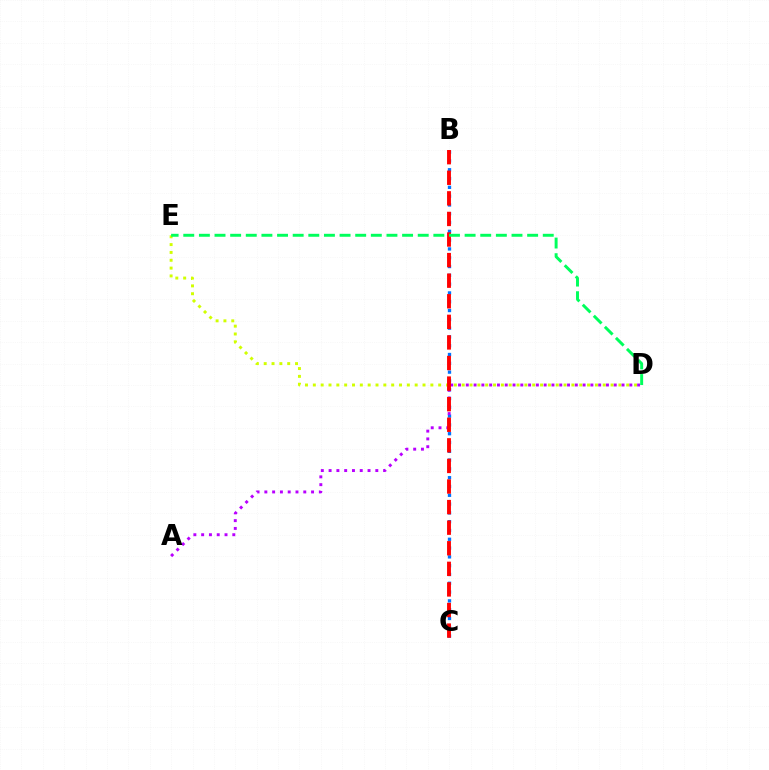{('B', 'C'): [{'color': '#0074ff', 'line_style': 'dotted', 'thickness': 2.39}, {'color': '#ff0000', 'line_style': 'dashed', 'thickness': 2.8}], ('D', 'E'): [{'color': '#d1ff00', 'line_style': 'dotted', 'thickness': 2.13}, {'color': '#00ff5c', 'line_style': 'dashed', 'thickness': 2.12}], ('A', 'D'): [{'color': '#b900ff', 'line_style': 'dotted', 'thickness': 2.12}]}